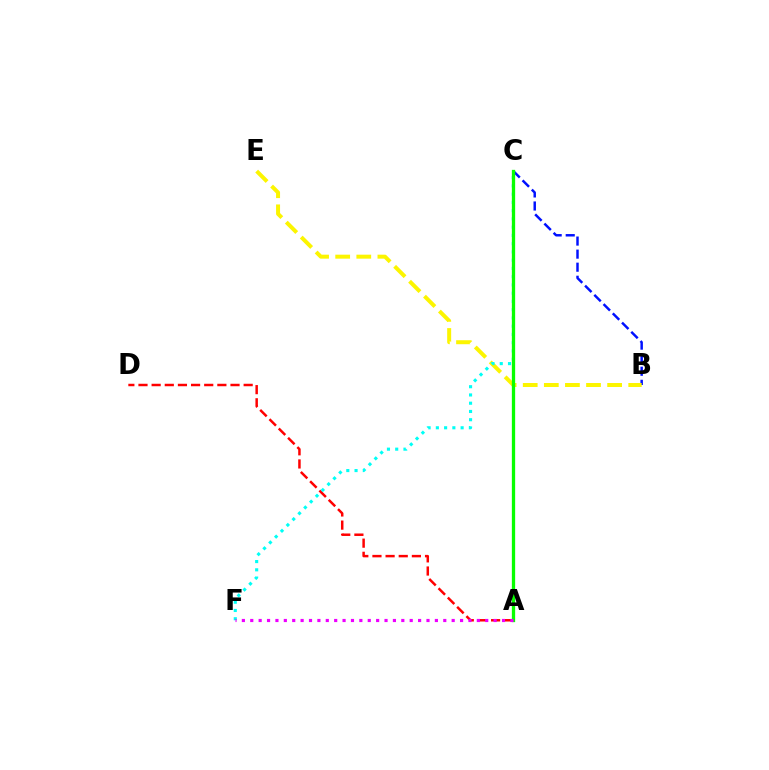{('A', 'D'): [{'color': '#ff0000', 'line_style': 'dashed', 'thickness': 1.79}], ('B', 'C'): [{'color': '#0010ff', 'line_style': 'dashed', 'thickness': 1.77}], ('B', 'E'): [{'color': '#fcf500', 'line_style': 'dashed', 'thickness': 2.87}], ('C', 'F'): [{'color': '#00fff6', 'line_style': 'dotted', 'thickness': 2.24}], ('A', 'C'): [{'color': '#08ff00', 'line_style': 'solid', 'thickness': 2.37}], ('A', 'F'): [{'color': '#ee00ff', 'line_style': 'dotted', 'thickness': 2.28}]}